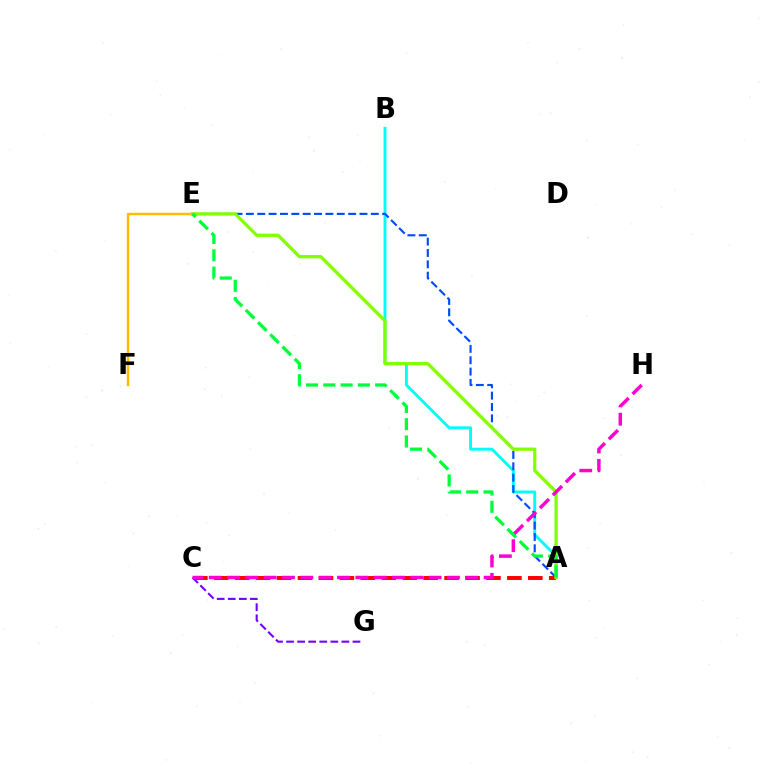{('A', 'B'): [{'color': '#00fff6', 'line_style': 'solid', 'thickness': 2.09}], ('A', 'E'): [{'color': '#004bff', 'line_style': 'dashed', 'thickness': 1.54}, {'color': '#84ff00', 'line_style': 'solid', 'thickness': 2.35}, {'color': '#00ff39', 'line_style': 'dashed', 'thickness': 2.35}], ('E', 'F'): [{'color': '#ffbd00', 'line_style': 'solid', 'thickness': 1.79}], ('A', 'C'): [{'color': '#ff0000', 'line_style': 'dashed', 'thickness': 2.84}], ('C', 'G'): [{'color': '#7200ff', 'line_style': 'dashed', 'thickness': 1.5}], ('C', 'H'): [{'color': '#ff00cf', 'line_style': 'dashed', 'thickness': 2.49}]}